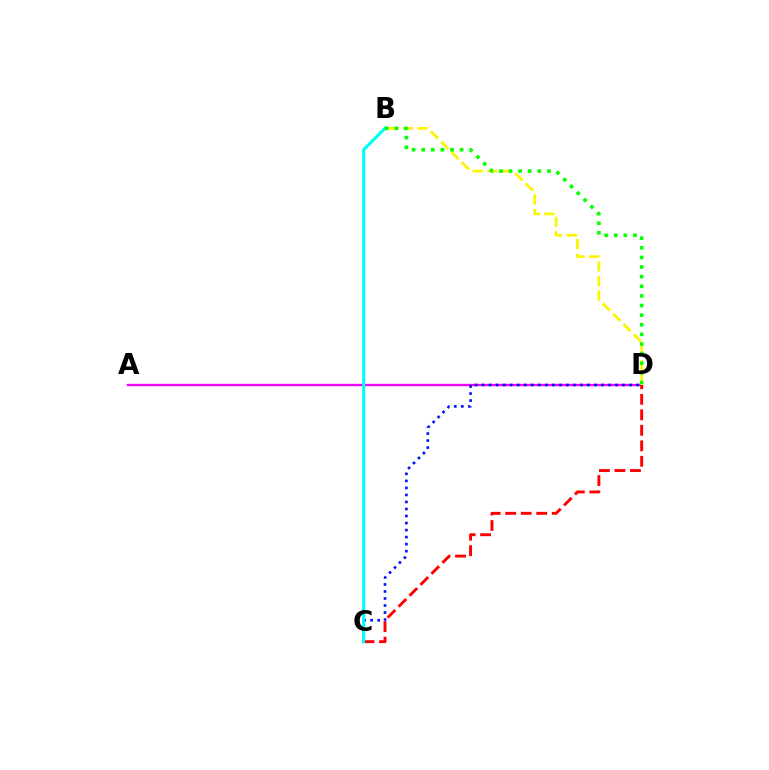{('A', 'D'): [{'color': '#ee00ff', 'line_style': 'solid', 'thickness': 1.69}], ('B', 'D'): [{'color': '#fcf500', 'line_style': 'dashed', 'thickness': 1.98}, {'color': '#08ff00', 'line_style': 'dotted', 'thickness': 2.61}], ('C', 'D'): [{'color': '#ff0000', 'line_style': 'dashed', 'thickness': 2.11}, {'color': '#0010ff', 'line_style': 'dotted', 'thickness': 1.91}], ('B', 'C'): [{'color': '#00fff6', 'line_style': 'solid', 'thickness': 2.24}]}